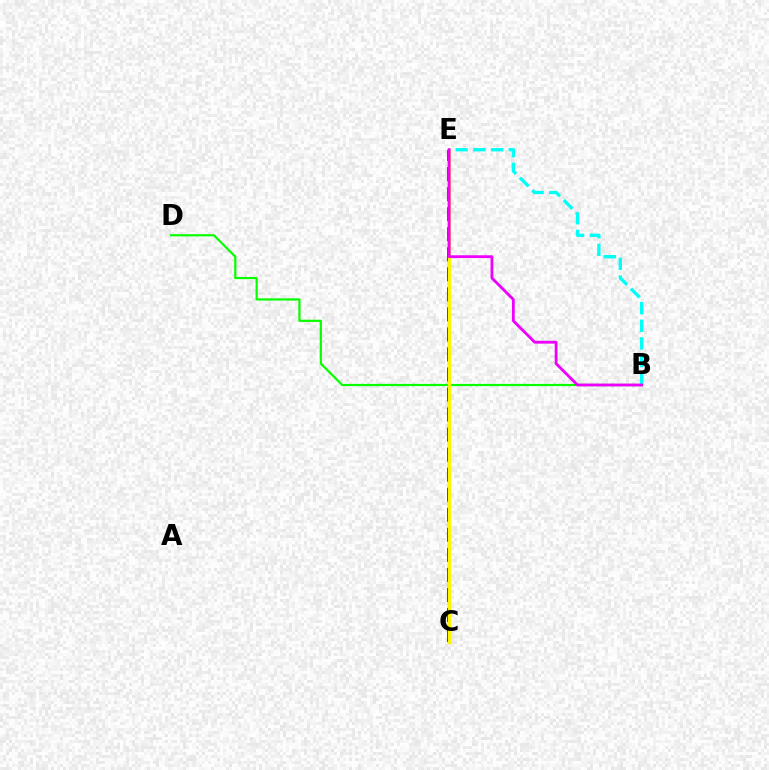{('B', 'D'): [{'color': '#08ff00', 'line_style': 'solid', 'thickness': 1.59}], ('C', 'E'): [{'color': '#0010ff', 'line_style': 'dashed', 'thickness': 2.72}, {'color': '#ff0000', 'line_style': 'solid', 'thickness': 1.62}, {'color': '#fcf500', 'line_style': 'solid', 'thickness': 2.38}], ('B', 'E'): [{'color': '#00fff6', 'line_style': 'dashed', 'thickness': 2.4}, {'color': '#ee00ff', 'line_style': 'solid', 'thickness': 2.02}]}